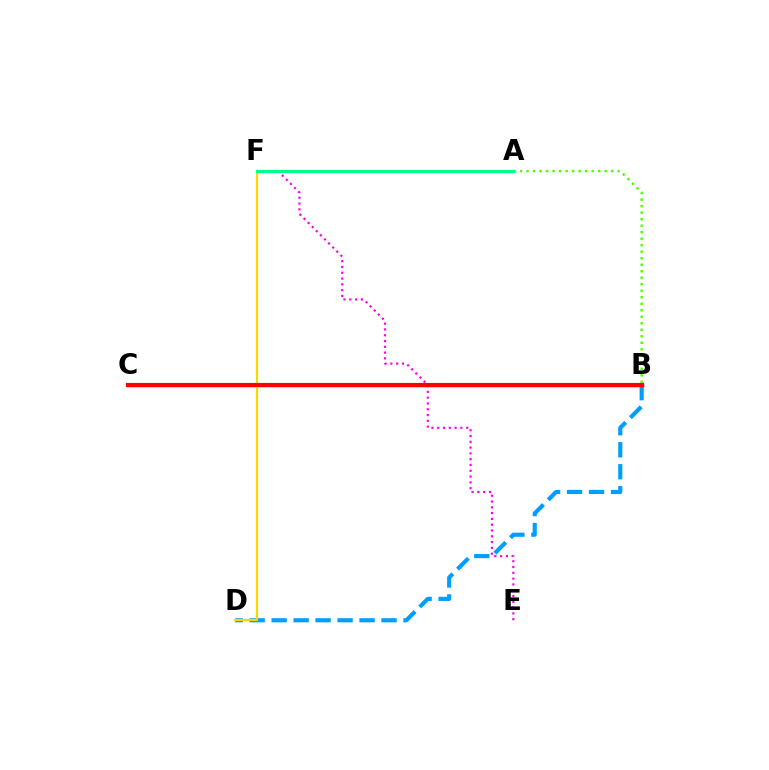{('E', 'F'): [{'color': '#ff00ed', 'line_style': 'dotted', 'thickness': 1.57}], ('B', 'D'): [{'color': '#009eff', 'line_style': 'dashed', 'thickness': 2.99}], ('B', 'C'): [{'color': '#3700ff', 'line_style': 'solid', 'thickness': 2.4}, {'color': '#ff0000', 'line_style': 'solid', 'thickness': 2.98}], ('D', 'F'): [{'color': '#ffd500', 'line_style': 'solid', 'thickness': 1.59}], ('A', 'B'): [{'color': '#4fff00', 'line_style': 'dotted', 'thickness': 1.77}], ('A', 'F'): [{'color': '#00ff86', 'line_style': 'solid', 'thickness': 2.32}]}